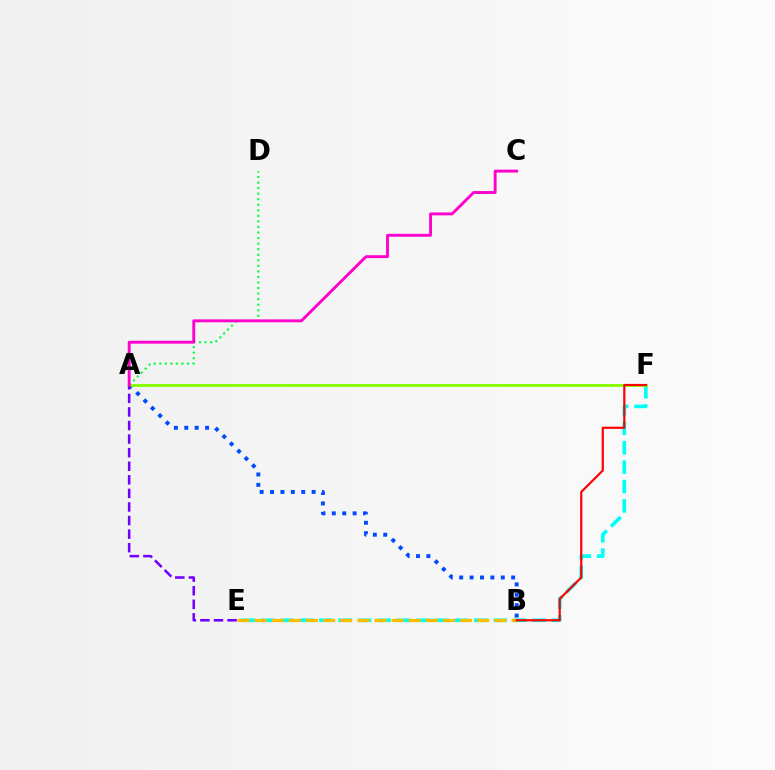{('A', 'D'): [{'color': '#00ff39', 'line_style': 'dotted', 'thickness': 1.51}], ('E', 'F'): [{'color': '#00fff6', 'line_style': 'dashed', 'thickness': 2.63}], ('A', 'B'): [{'color': '#004bff', 'line_style': 'dotted', 'thickness': 2.83}], ('A', 'F'): [{'color': '#84ff00', 'line_style': 'solid', 'thickness': 2.04}], ('A', 'E'): [{'color': '#7200ff', 'line_style': 'dashed', 'thickness': 1.84}], ('B', 'E'): [{'color': '#ffbd00', 'line_style': 'dashed', 'thickness': 2.33}], ('B', 'F'): [{'color': '#ff0000', 'line_style': 'solid', 'thickness': 1.57}], ('A', 'C'): [{'color': '#ff00cf', 'line_style': 'solid', 'thickness': 2.08}]}